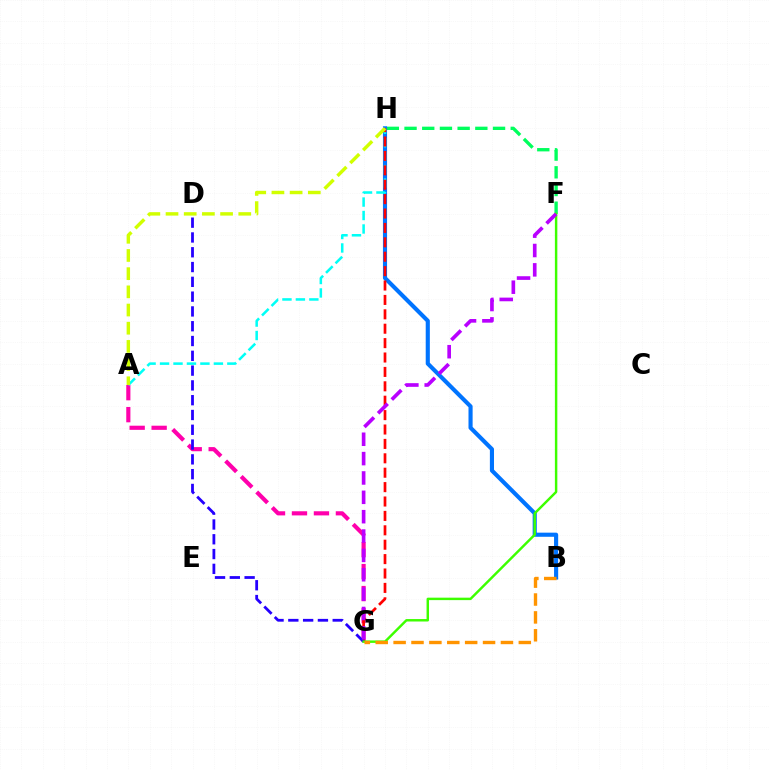{('F', 'H'): [{'color': '#00ff5c', 'line_style': 'dashed', 'thickness': 2.4}], ('A', 'G'): [{'color': '#ff00ac', 'line_style': 'dashed', 'thickness': 2.98}], ('B', 'H'): [{'color': '#0074ff', 'line_style': 'solid', 'thickness': 2.97}], ('A', 'H'): [{'color': '#00fff6', 'line_style': 'dashed', 'thickness': 1.83}, {'color': '#d1ff00', 'line_style': 'dashed', 'thickness': 2.47}], ('G', 'H'): [{'color': '#ff0000', 'line_style': 'dashed', 'thickness': 1.96}], ('D', 'G'): [{'color': '#2500ff', 'line_style': 'dashed', 'thickness': 2.01}], ('F', 'G'): [{'color': '#3dff00', 'line_style': 'solid', 'thickness': 1.76}, {'color': '#b900ff', 'line_style': 'dashed', 'thickness': 2.63}], ('B', 'G'): [{'color': '#ff9400', 'line_style': 'dashed', 'thickness': 2.43}]}